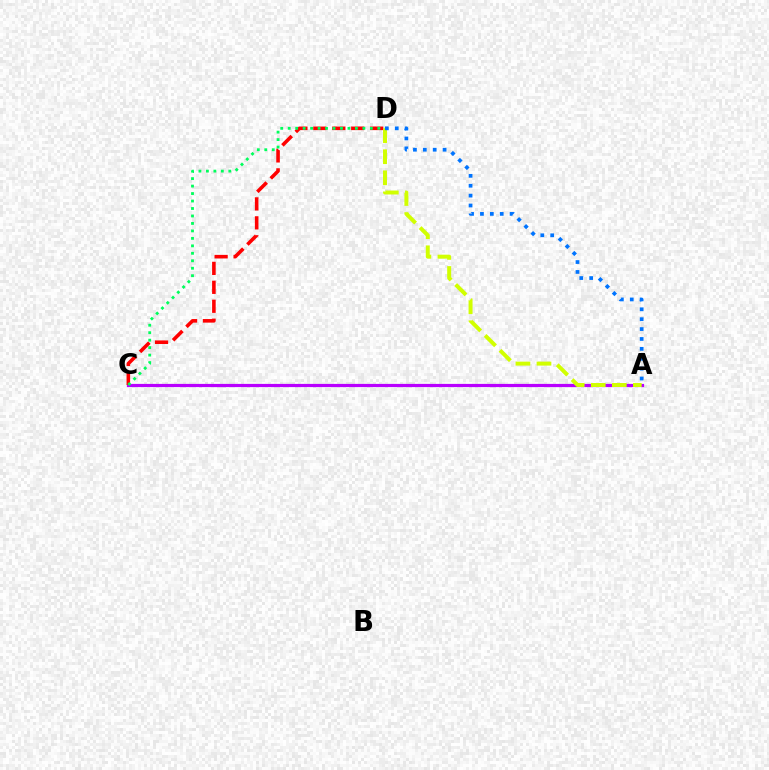{('A', 'C'): [{'color': '#b900ff', 'line_style': 'solid', 'thickness': 2.3}], ('C', 'D'): [{'color': '#ff0000', 'line_style': 'dashed', 'thickness': 2.57}, {'color': '#00ff5c', 'line_style': 'dotted', 'thickness': 2.03}], ('A', 'D'): [{'color': '#d1ff00', 'line_style': 'dashed', 'thickness': 2.86}, {'color': '#0074ff', 'line_style': 'dotted', 'thickness': 2.69}]}